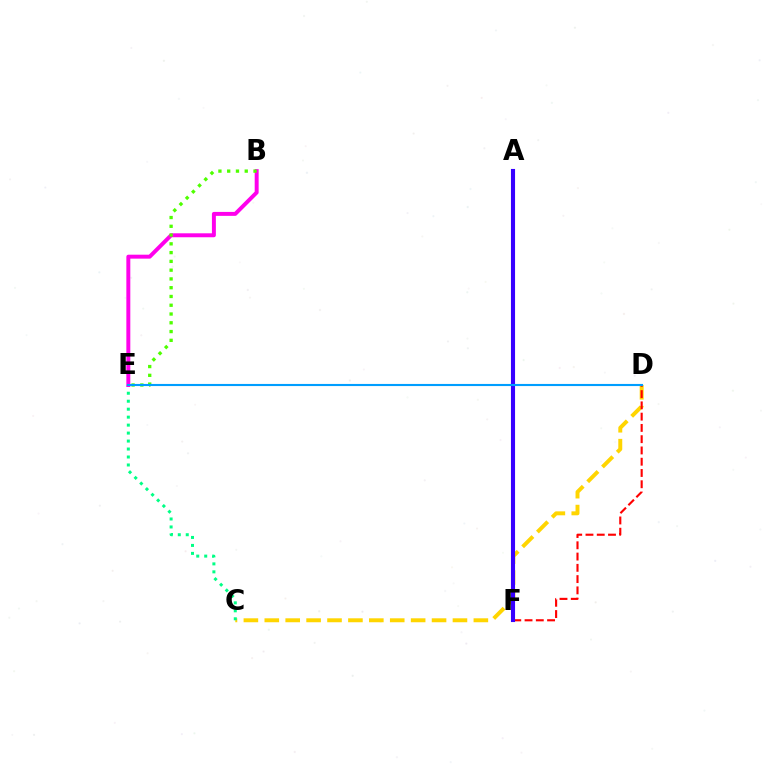{('C', 'D'): [{'color': '#ffd500', 'line_style': 'dashed', 'thickness': 2.84}], ('D', 'F'): [{'color': '#ff0000', 'line_style': 'dashed', 'thickness': 1.53}], ('A', 'F'): [{'color': '#3700ff', 'line_style': 'solid', 'thickness': 2.95}], ('C', 'E'): [{'color': '#00ff86', 'line_style': 'dotted', 'thickness': 2.17}], ('B', 'E'): [{'color': '#ff00ed', 'line_style': 'solid', 'thickness': 2.85}, {'color': '#4fff00', 'line_style': 'dotted', 'thickness': 2.38}], ('D', 'E'): [{'color': '#009eff', 'line_style': 'solid', 'thickness': 1.52}]}